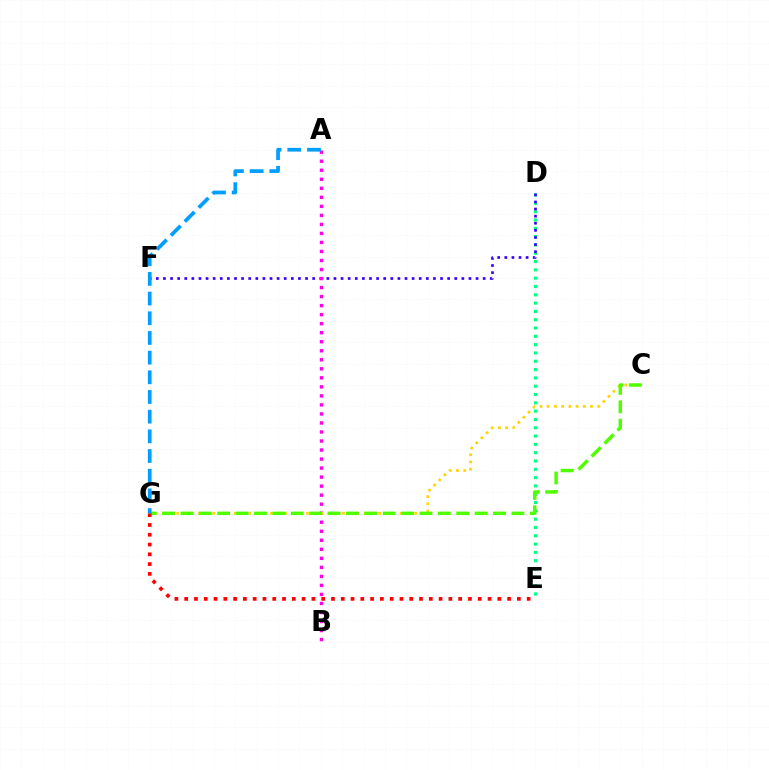{('D', 'E'): [{'color': '#00ff86', 'line_style': 'dotted', 'thickness': 2.26}], ('D', 'F'): [{'color': '#3700ff', 'line_style': 'dotted', 'thickness': 1.93}], ('A', 'B'): [{'color': '#ff00ed', 'line_style': 'dotted', 'thickness': 2.45}], ('C', 'G'): [{'color': '#ffd500', 'line_style': 'dotted', 'thickness': 1.96}, {'color': '#4fff00', 'line_style': 'dashed', 'thickness': 2.5}], ('E', 'G'): [{'color': '#ff0000', 'line_style': 'dotted', 'thickness': 2.66}], ('A', 'G'): [{'color': '#009eff', 'line_style': 'dashed', 'thickness': 2.67}]}